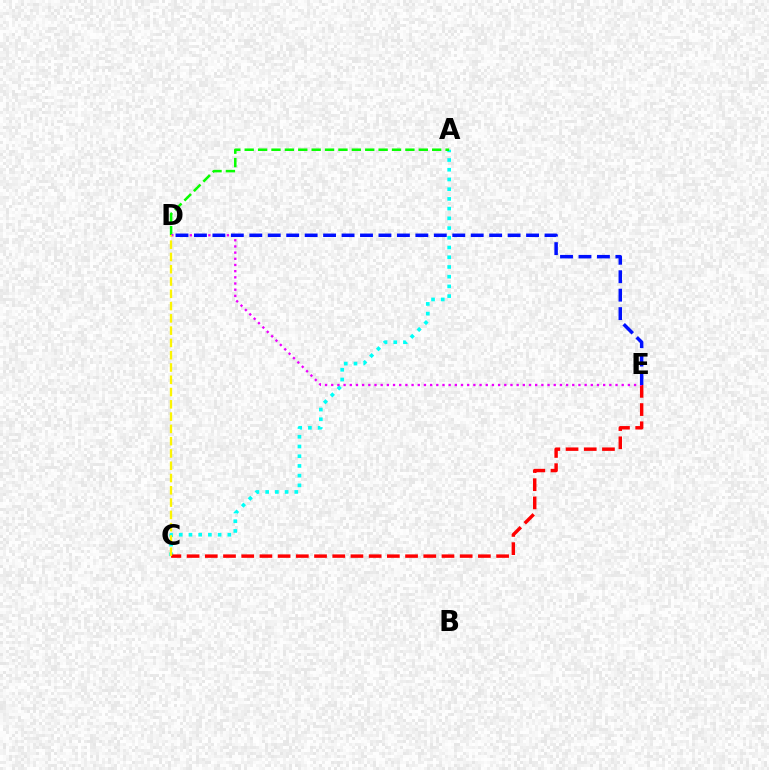{('A', 'C'): [{'color': '#00fff6', 'line_style': 'dotted', 'thickness': 2.64}], ('C', 'E'): [{'color': '#ff0000', 'line_style': 'dashed', 'thickness': 2.47}], ('A', 'D'): [{'color': '#08ff00', 'line_style': 'dashed', 'thickness': 1.82}], ('D', 'E'): [{'color': '#ee00ff', 'line_style': 'dotted', 'thickness': 1.68}, {'color': '#0010ff', 'line_style': 'dashed', 'thickness': 2.51}], ('C', 'D'): [{'color': '#fcf500', 'line_style': 'dashed', 'thickness': 1.67}]}